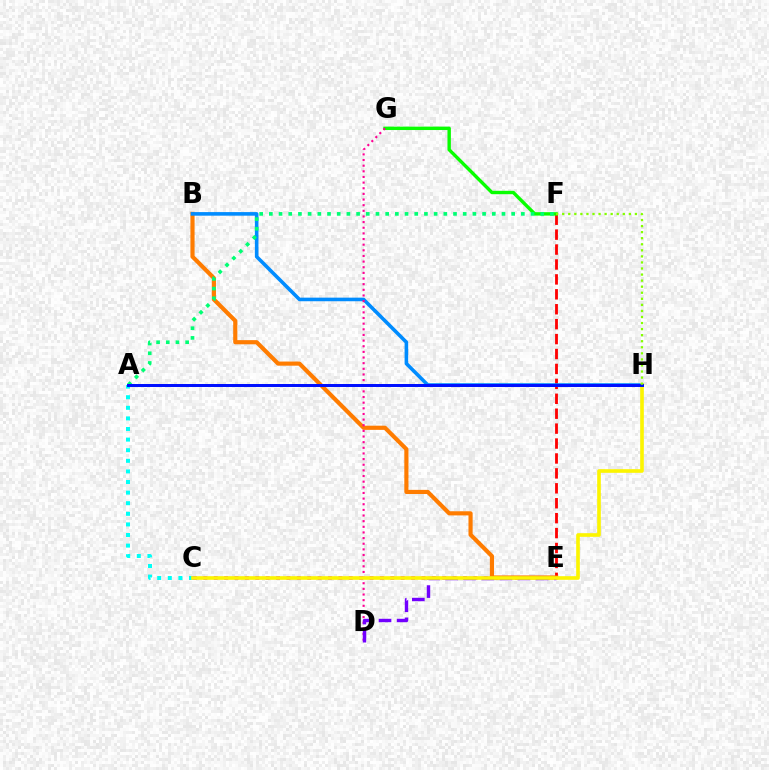{('A', 'C'): [{'color': '#00fff6', 'line_style': 'dotted', 'thickness': 2.88}], ('E', 'F'): [{'color': '#ff0000', 'line_style': 'dashed', 'thickness': 2.03}], ('F', 'G'): [{'color': '#08ff00', 'line_style': 'solid', 'thickness': 2.45}], ('C', 'E'): [{'color': '#ee00ff', 'line_style': 'dotted', 'thickness': 2.82}], ('B', 'E'): [{'color': '#ff7c00', 'line_style': 'solid', 'thickness': 2.99}], ('B', 'H'): [{'color': '#008cff', 'line_style': 'solid', 'thickness': 2.58}], ('D', 'G'): [{'color': '#ff0094', 'line_style': 'dotted', 'thickness': 1.53}], ('D', 'E'): [{'color': '#7200ff', 'line_style': 'dashed', 'thickness': 2.46}], ('C', 'H'): [{'color': '#fcf500', 'line_style': 'solid', 'thickness': 2.62}], ('A', 'F'): [{'color': '#00ff74', 'line_style': 'dotted', 'thickness': 2.63}], ('A', 'H'): [{'color': '#0010ff', 'line_style': 'solid', 'thickness': 2.15}], ('F', 'H'): [{'color': '#84ff00', 'line_style': 'dotted', 'thickness': 1.65}]}